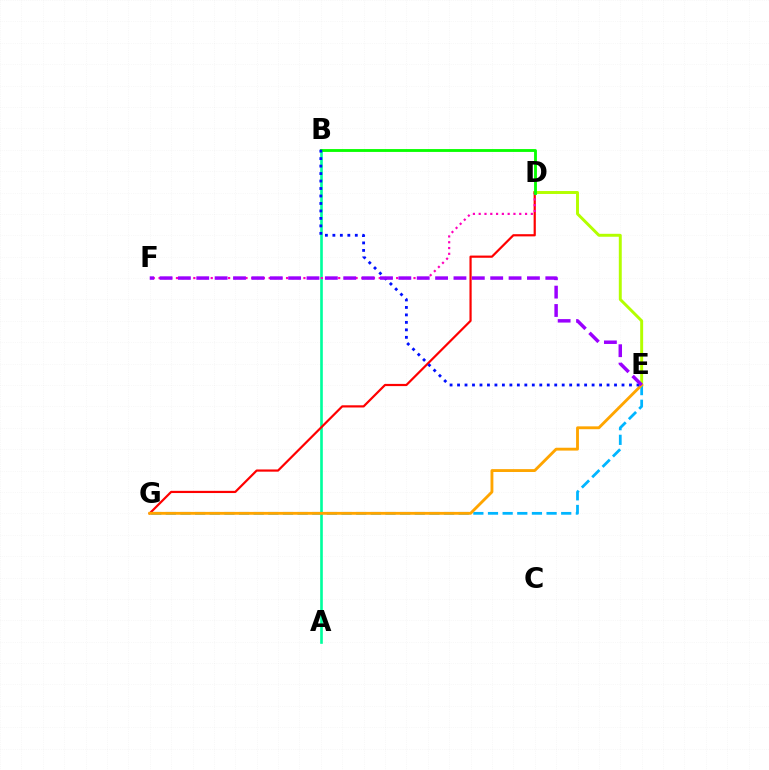{('D', 'E'): [{'color': '#b3ff00', 'line_style': 'solid', 'thickness': 2.12}], ('A', 'B'): [{'color': '#00ff9d', 'line_style': 'solid', 'thickness': 1.9}], ('D', 'G'): [{'color': '#ff0000', 'line_style': 'solid', 'thickness': 1.58}], ('E', 'G'): [{'color': '#00b5ff', 'line_style': 'dashed', 'thickness': 1.99}, {'color': '#ffa500', 'line_style': 'solid', 'thickness': 2.06}], ('D', 'F'): [{'color': '#ff00bd', 'line_style': 'dotted', 'thickness': 1.57}], ('B', 'D'): [{'color': '#08ff00', 'line_style': 'solid', 'thickness': 2.05}], ('B', 'E'): [{'color': '#0010ff', 'line_style': 'dotted', 'thickness': 2.03}], ('E', 'F'): [{'color': '#9b00ff', 'line_style': 'dashed', 'thickness': 2.5}]}